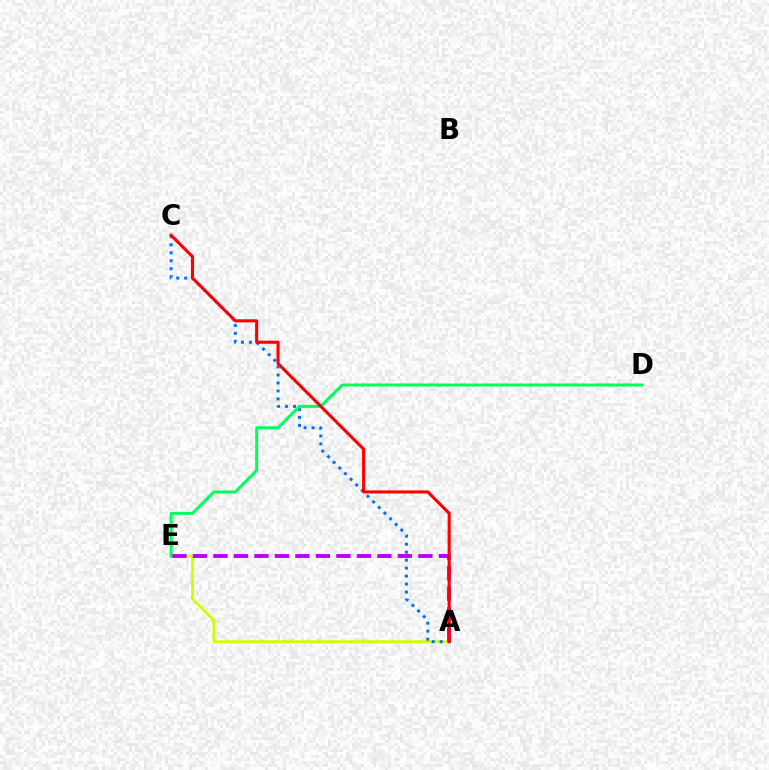{('A', 'E'): [{'color': '#d1ff00', 'line_style': 'solid', 'thickness': 2.03}, {'color': '#b900ff', 'line_style': 'dashed', 'thickness': 2.78}], ('A', 'C'): [{'color': '#0074ff', 'line_style': 'dotted', 'thickness': 2.17}, {'color': '#ff0000', 'line_style': 'solid', 'thickness': 2.22}], ('D', 'E'): [{'color': '#00ff5c', 'line_style': 'solid', 'thickness': 2.18}]}